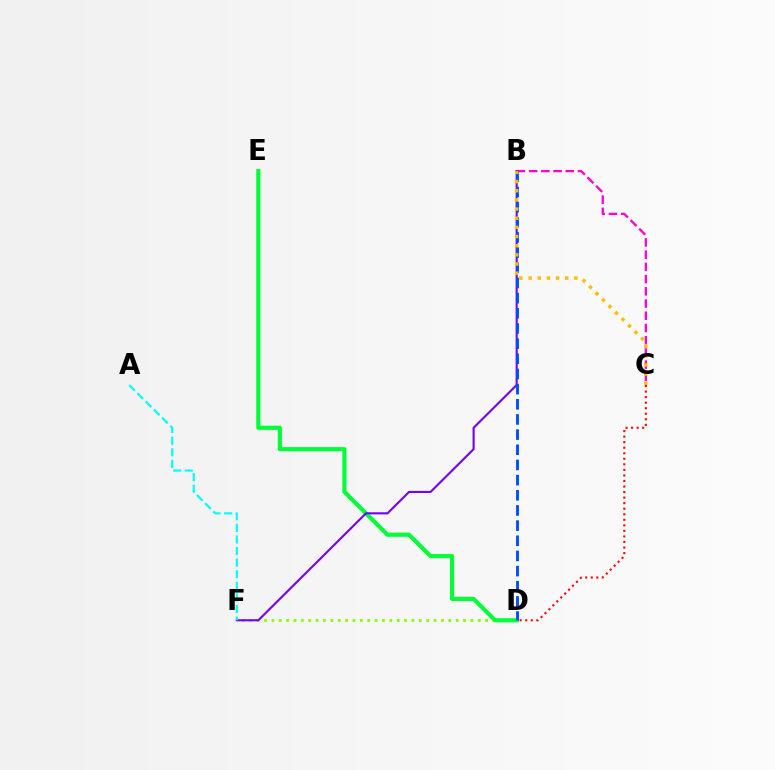{('D', 'F'): [{'color': '#84ff00', 'line_style': 'dotted', 'thickness': 2.0}], ('B', 'C'): [{'color': '#ff00cf', 'line_style': 'dashed', 'thickness': 1.66}, {'color': '#ffbd00', 'line_style': 'dotted', 'thickness': 2.49}], ('D', 'E'): [{'color': '#00ff39', 'line_style': 'solid', 'thickness': 2.99}], ('B', 'F'): [{'color': '#7200ff', 'line_style': 'solid', 'thickness': 1.52}], ('B', 'D'): [{'color': '#004bff', 'line_style': 'dashed', 'thickness': 2.06}], ('A', 'F'): [{'color': '#00fff6', 'line_style': 'dashed', 'thickness': 1.58}], ('C', 'D'): [{'color': '#ff0000', 'line_style': 'dotted', 'thickness': 1.51}]}